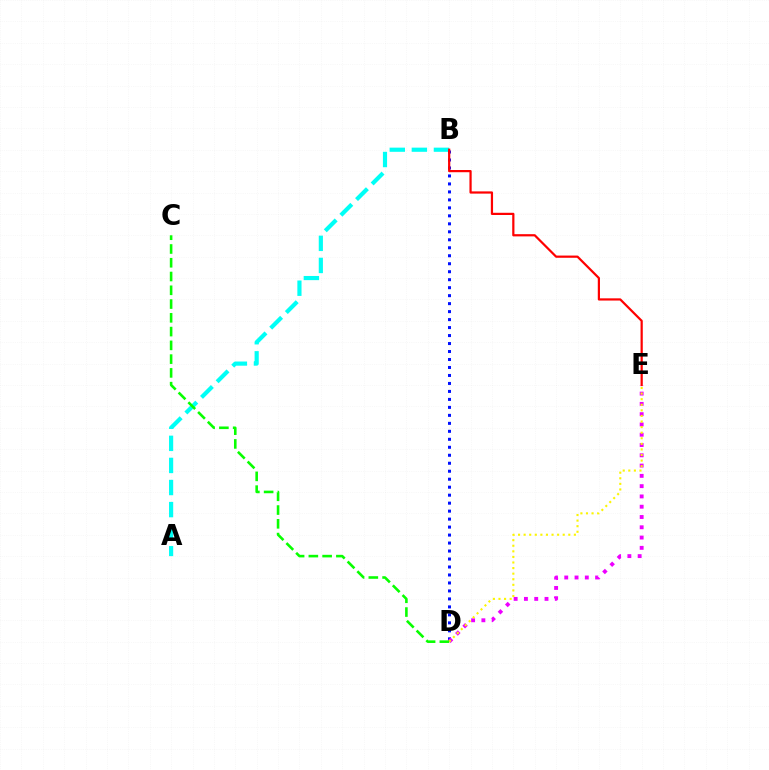{('A', 'B'): [{'color': '#00fff6', 'line_style': 'dashed', 'thickness': 3.0}], ('B', 'D'): [{'color': '#0010ff', 'line_style': 'dotted', 'thickness': 2.17}], ('D', 'E'): [{'color': '#ee00ff', 'line_style': 'dotted', 'thickness': 2.79}, {'color': '#fcf500', 'line_style': 'dotted', 'thickness': 1.52}], ('B', 'E'): [{'color': '#ff0000', 'line_style': 'solid', 'thickness': 1.6}], ('C', 'D'): [{'color': '#08ff00', 'line_style': 'dashed', 'thickness': 1.87}]}